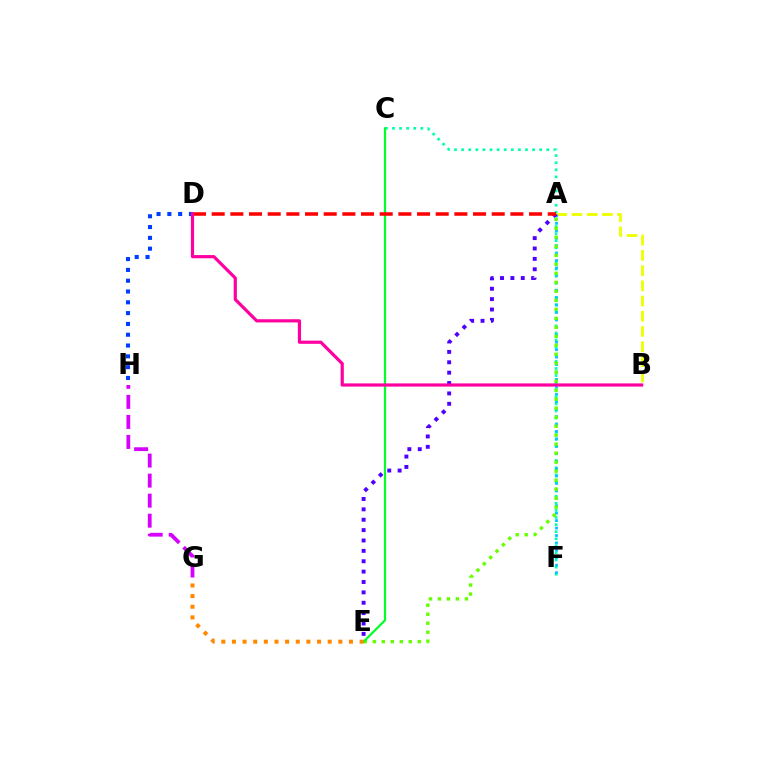{('D', 'H'): [{'color': '#003fff', 'line_style': 'dotted', 'thickness': 2.94}], ('C', 'F'): [{'color': '#00ffaf', 'line_style': 'dotted', 'thickness': 1.93}], ('A', 'B'): [{'color': '#eeff00', 'line_style': 'dashed', 'thickness': 2.07}], ('A', 'F'): [{'color': '#00c7ff', 'line_style': 'dotted', 'thickness': 2.02}], ('A', 'E'): [{'color': '#4f00ff', 'line_style': 'dotted', 'thickness': 2.82}, {'color': '#66ff00', 'line_style': 'dotted', 'thickness': 2.44}], ('C', 'E'): [{'color': '#00ff27', 'line_style': 'solid', 'thickness': 1.58}], ('A', 'D'): [{'color': '#ff0000', 'line_style': 'dashed', 'thickness': 2.54}], ('G', 'H'): [{'color': '#d600ff', 'line_style': 'dashed', 'thickness': 2.72}], ('B', 'D'): [{'color': '#ff00a0', 'line_style': 'solid', 'thickness': 2.3}], ('E', 'G'): [{'color': '#ff8800', 'line_style': 'dotted', 'thickness': 2.89}]}